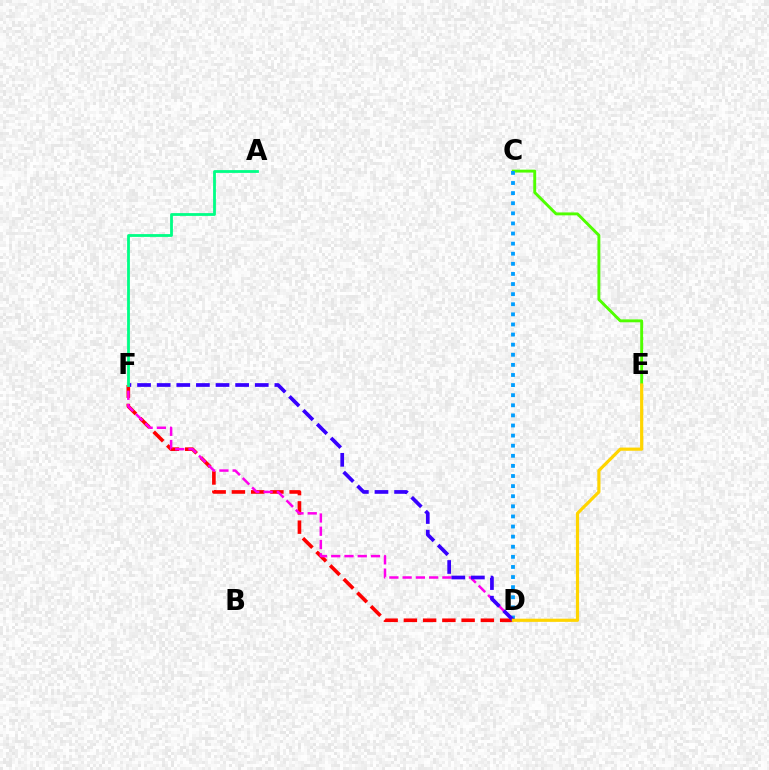{('C', 'E'): [{'color': '#4fff00', 'line_style': 'solid', 'thickness': 2.09}], ('D', 'F'): [{'color': '#ff0000', 'line_style': 'dashed', 'thickness': 2.61}, {'color': '#ff00ed', 'line_style': 'dashed', 'thickness': 1.8}, {'color': '#3700ff', 'line_style': 'dashed', 'thickness': 2.66}], ('C', 'D'): [{'color': '#009eff', 'line_style': 'dotted', 'thickness': 2.75}], ('D', 'E'): [{'color': '#ffd500', 'line_style': 'solid', 'thickness': 2.29}], ('A', 'F'): [{'color': '#00ff86', 'line_style': 'solid', 'thickness': 2.02}]}